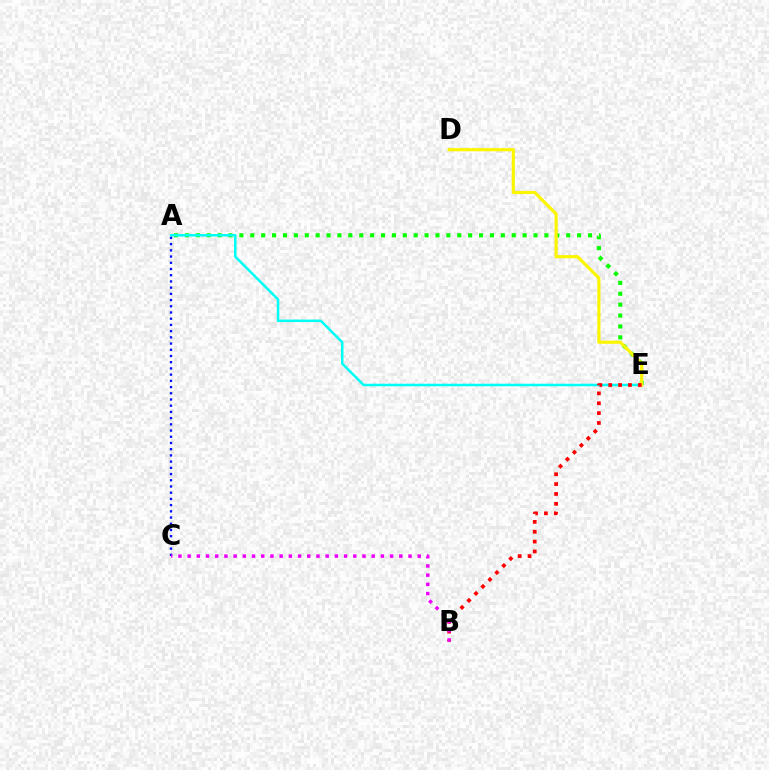{('A', 'E'): [{'color': '#08ff00', 'line_style': 'dotted', 'thickness': 2.96}, {'color': '#00fff6', 'line_style': 'solid', 'thickness': 1.81}], ('A', 'C'): [{'color': '#0010ff', 'line_style': 'dotted', 'thickness': 1.69}], ('D', 'E'): [{'color': '#fcf500', 'line_style': 'solid', 'thickness': 2.27}], ('B', 'E'): [{'color': '#ff0000', 'line_style': 'dotted', 'thickness': 2.68}], ('B', 'C'): [{'color': '#ee00ff', 'line_style': 'dotted', 'thickness': 2.5}]}